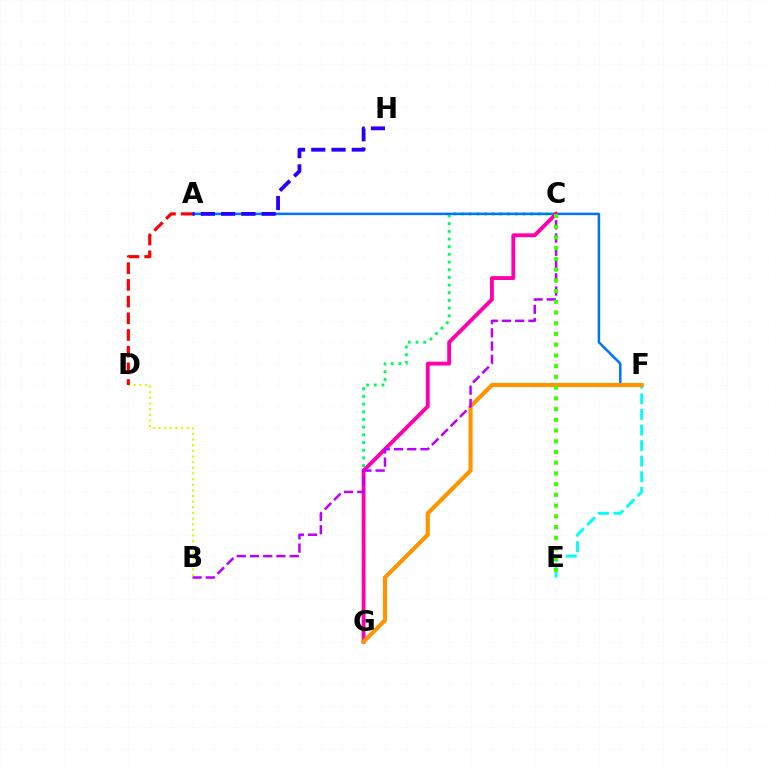{('C', 'G'): [{'color': '#00ff5c', 'line_style': 'dotted', 'thickness': 2.09}, {'color': '#ff00ac', 'line_style': 'solid', 'thickness': 2.78}], ('A', 'F'): [{'color': '#0074ff', 'line_style': 'solid', 'thickness': 1.81}], ('E', 'F'): [{'color': '#00fff6', 'line_style': 'dashed', 'thickness': 2.12}], ('F', 'G'): [{'color': '#ff9400', 'line_style': 'solid', 'thickness': 2.97}], ('B', 'C'): [{'color': '#b900ff', 'line_style': 'dashed', 'thickness': 1.8}], ('B', 'D'): [{'color': '#d1ff00', 'line_style': 'dotted', 'thickness': 1.53}], ('C', 'E'): [{'color': '#3dff00', 'line_style': 'dotted', 'thickness': 2.91}], ('A', 'D'): [{'color': '#ff0000', 'line_style': 'dashed', 'thickness': 2.27}], ('A', 'H'): [{'color': '#2500ff', 'line_style': 'dashed', 'thickness': 2.75}]}